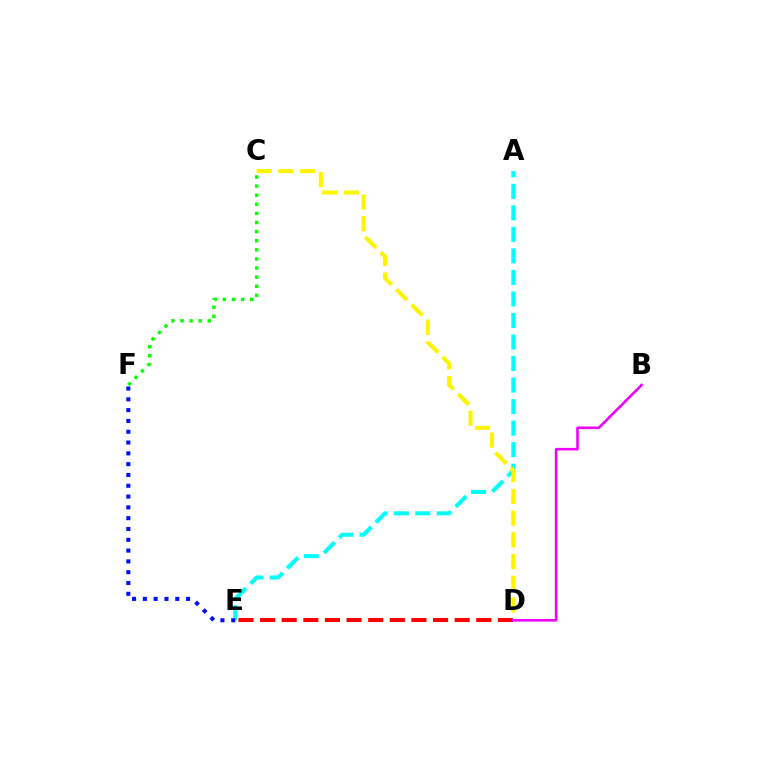{('A', 'E'): [{'color': '#00fff6', 'line_style': 'dashed', 'thickness': 2.92}], ('C', 'D'): [{'color': '#fcf500', 'line_style': 'dashed', 'thickness': 2.95}], ('D', 'E'): [{'color': '#ff0000', 'line_style': 'dashed', 'thickness': 2.94}], ('C', 'F'): [{'color': '#08ff00', 'line_style': 'dotted', 'thickness': 2.47}], ('E', 'F'): [{'color': '#0010ff', 'line_style': 'dotted', 'thickness': 2.94}], ('B', 'D'): [{'color': '#ee00ff', 'line_style': 'solid', 'thickness': 1.86}]}